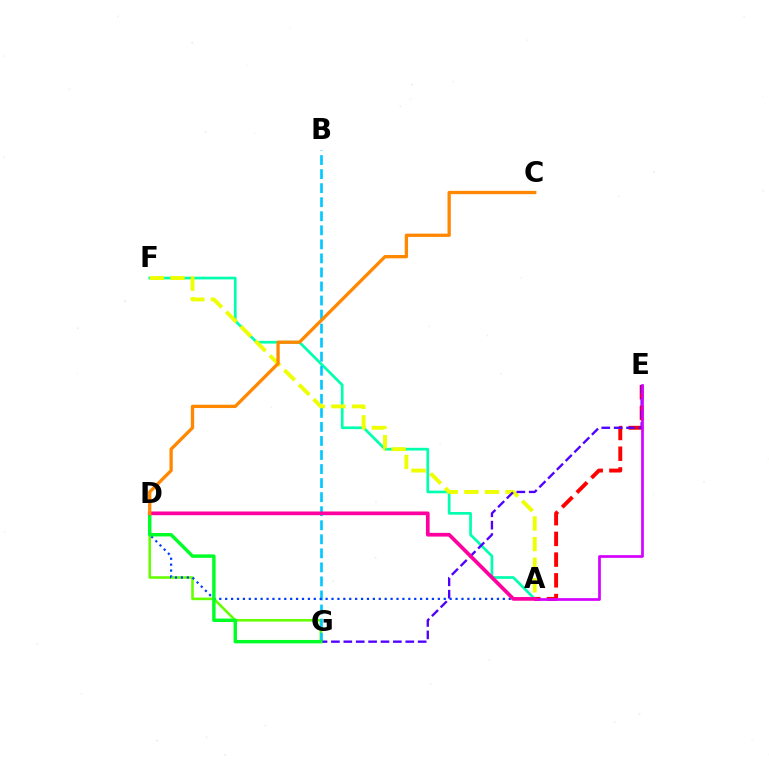{('D', 'G'): [{'color': '#66ff00', 'line_style': 'solid', 'thickness': 1.87}, {'color': '#00ff27', 'line_style': 'solid', 'thickness': 2.47}], ('A', 'F'): [{'color': '#00ffaf', 'line_style': 'solid', 'thickness': 1.95}, {'color': '#eeff00', 'line_style': 'dashed', 'thickness': 2.8}], ('A', 'E'): [{'color': '#ff0000', 'line_style': 'dashed', 'thickness': 2.81}, {'color': '#d600ff', 'line_style': 'solid', 'thickness': 1.95}], ('B', 'G'): [{'color': '#00c7ff', 'line_style': 'dashed', 'thickness': 1.91}], ('A', 'D'): [{'color': '#003fff', 'line_style': 'dotted', 'thickness': 1.6}, {'color': '#ff00a0', 'line_style': 'solid', 'thickness': 2.66}], ('E', 'G'): [{'color': '#4f00ff', 'line_style': 'dashed', 'thickness': 1.68}], ('C', 'D'): [{'color': '#ff8800', 'line_style': 'solid', 'thickness': 2.38}]}